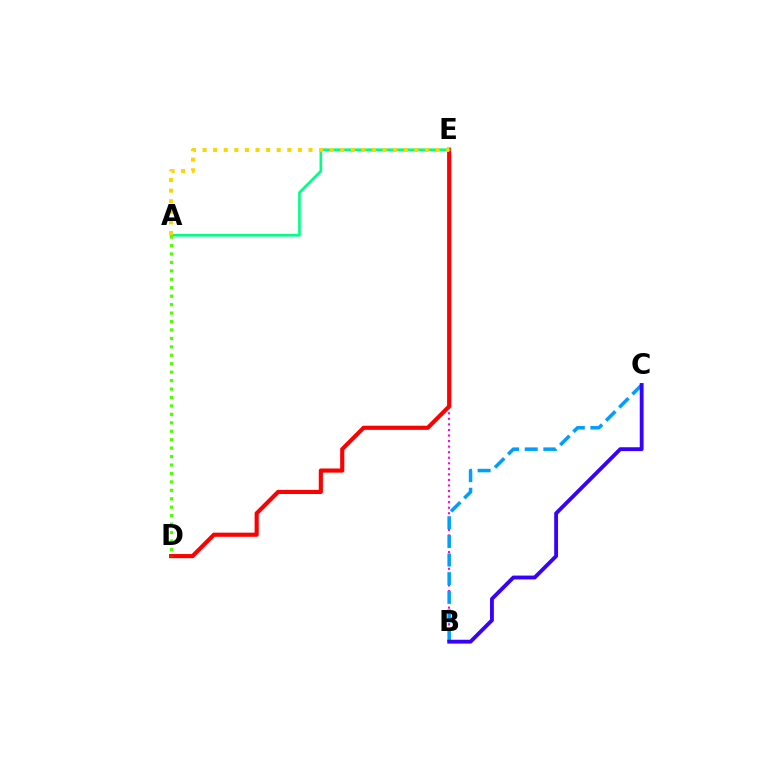{('B', 'E'): [{'color': '#ff00ed', 'line_style': 'dotted', 'thickness': 1.51}], ('B', 'C'): [{'color': '#009eff', 'line_style': 'dashed', 'thickness': 2.53}, {'color': '#3700ff', 'line_style': 'solid', 'thickness': 2.77}], ('D', 'E'): [{'color': '#ff0000', 'line_style': 'solid', 'thickness': 2.98}], ('A', 'E'): [{'color': '#00ff86', 'line_style': 'solid', 'thickness': 1.9}, {'color': '#ffd500', 'line_style': 'dotted', 'thickness': 2.88}], ('A', 'D'): [{'color': '#4fff00', 'line_style': 'dotted', 'thickness': 2.29}]}